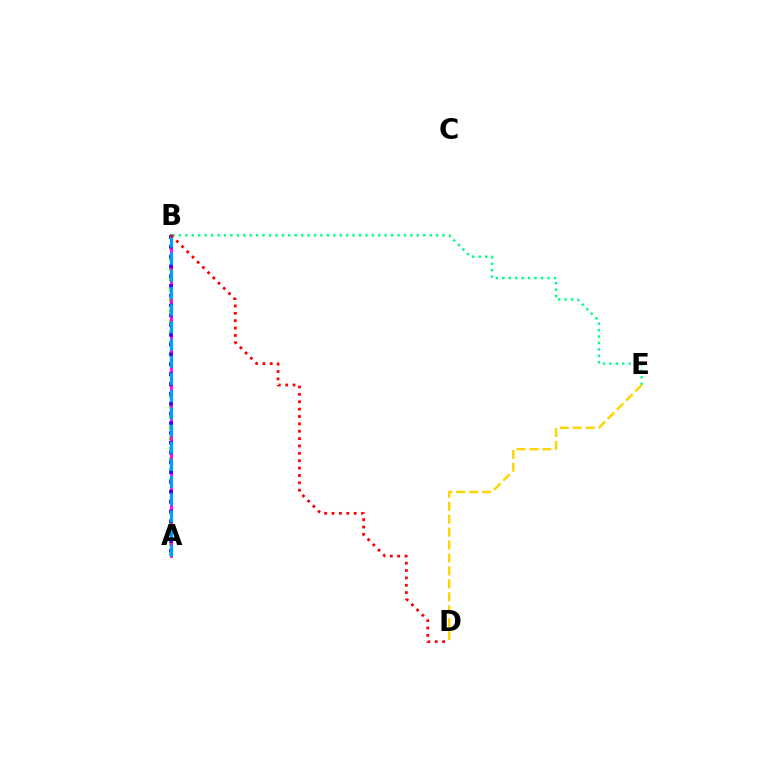{('A', 'B'): [{'color': '#4fff00', 'line_style': 'dotted', 'thickness': 2.88}, {'color': '#ff00ed', 'line_style': 'solid', 'thickness': 1.99}, {'color': '#3700ff', 'line_style': 'dotted', 'thickness': 2.66}, {'color': '#009eff', 'line_style': 'dashed', 'thickness': 2.33}], ('B', 'E'): [{'color': '#00ff86', 'line_style': 'dotted', 'thickness': 1.75}], ('B', 'D'): [{'color': '#ff0000', 'line_style': 'dotted', 'thickness': 2.0}], ('D', 'E'): [{'color': '#ffd500', 'line_style': 'dashed', 'thickness': 1.76}]}